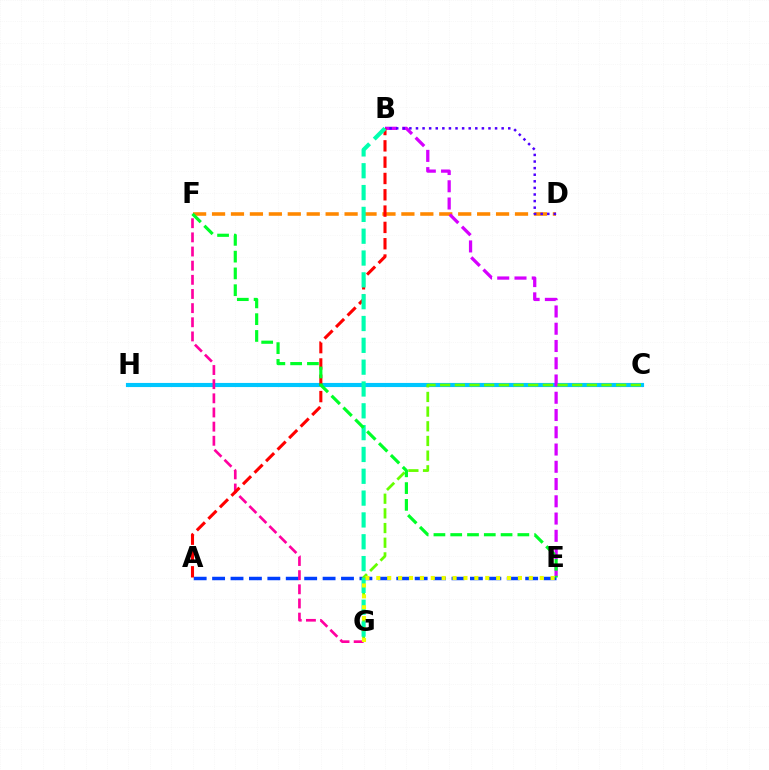{('C', 'H'): [{'color': '#00c7ff', 'line_style': 'solid', 'thickness': 2.97}], ('D', 'F'): [{'color': '#ff8800', 'line_style': 'dashed', 'thickness': 2.57}], ('A', 'E'): [{'color': '#003fff', 'line_style': 'dashed', 'thickness': 2.5}], ('B', 'E'): [{'color': '#d600ff', 'line_style': 'dashed', 'thickness': 2.34}], ('F', 'G'): [{'color': '#ff00a0', 'line_style': 'dashed', 'thickness': 1.92}], ('B', 'D'): [{'color': '#4f00ff', 'line_style': 'dotted', 'thickness': 1.79}], ('A', 'B'): [{'color': '#ff0000', 'line_style': 'dashed', 'thickness': 2.22}], ('C', 'G'): [{'color': '#66ff00', 'line_style': 'dashed', 'thickness': 1.99}], ('B', 'G'): [{'color': '#00ffaf', 'line_style': 'dashed', 'thickness': 2.96}], ('E', 'F'): [{'color': '#00ff27', 'line_style': 'dashed', 'thickness': 2.28}], ('E', 'G'): [{'color': '#eeff00', 'line_style': 'dotted', 'thickness': 2.96}]}